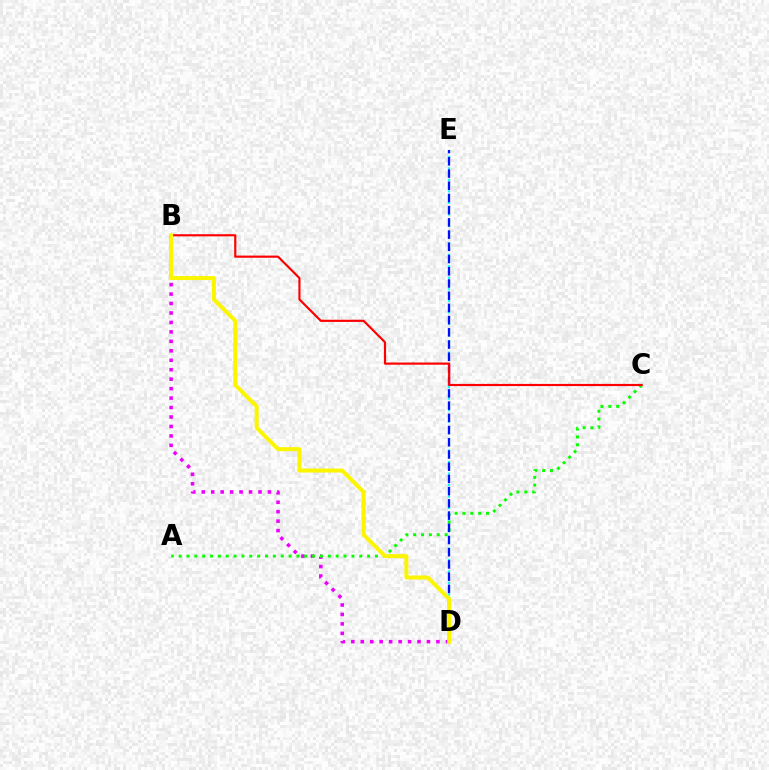{('B', 'D'): [{'color': '#ee00ff', 'line_style': 'dotted', 'thickness': 2.57}, {'color': '#fcf500', 'line_style': 'solid', 'thickness': 2.87}], ('A', 'C'): [{'color': '#08ff00', 'line_style': 'dotted', 'thickness': 2.13}], ('D', 'E'): [{'color': '#00fff6', 'line_style': 'dotted', 'thickness': 1.56}, {'color': '#0010ff', 'line_style': 'dashed', 'thickness': 1.66}], ('B', 'C'): [{'color': '#ff0000', 'line_style': 'solid', 'thickness': 1.56}]}